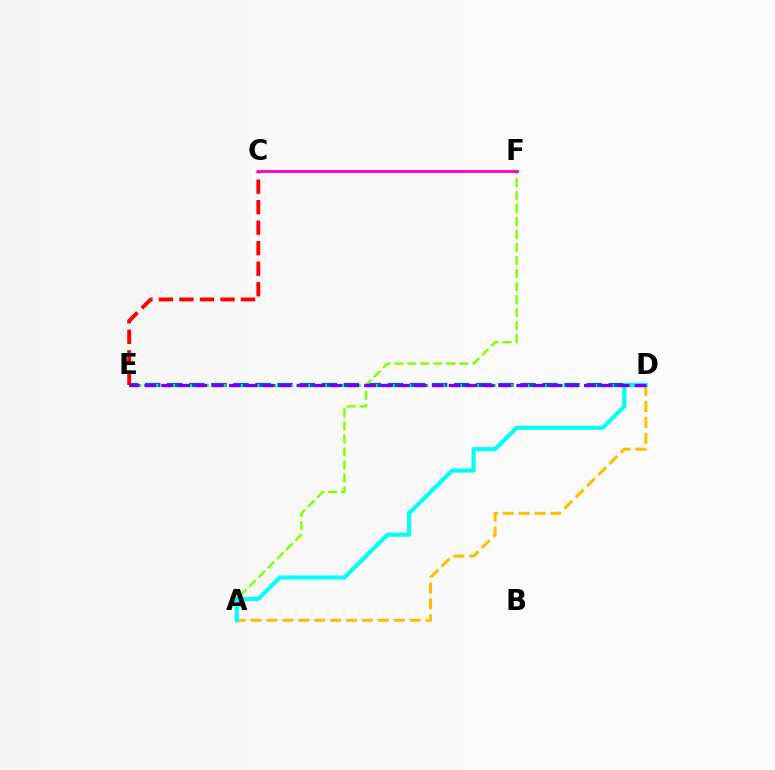{('A', 'D'): [{'color': '#ffbd00', 'line_style': 'dashed', 'thickness': 2.16}, {'color': '#00fff6', 'line_style': 'solid', 'thickness': 2.96}], ('D', 'E'): [{'color': '#004bff', 'line_style': 'dashed', 'thickness': 3.0}, {'color': '#00ff39', 'line_style': 'dashed', 'thickness': 2.29}, {'color': '#7200ff', 'line_style': 'dashed', 'thickness': 2.3}], ('C', 'E'): [{'color': '#ff0000', 'line_style': 'dashed', 'thickness': 2.79}], ('A', 'F'): [{'color': '#84ff00', 'line_style': 'dashed', 'thickness': 1.77}], ('C', 'F'): [{'color': '#ff00cf', 'line_style': 'solid', 'thickness': 2.08}]}